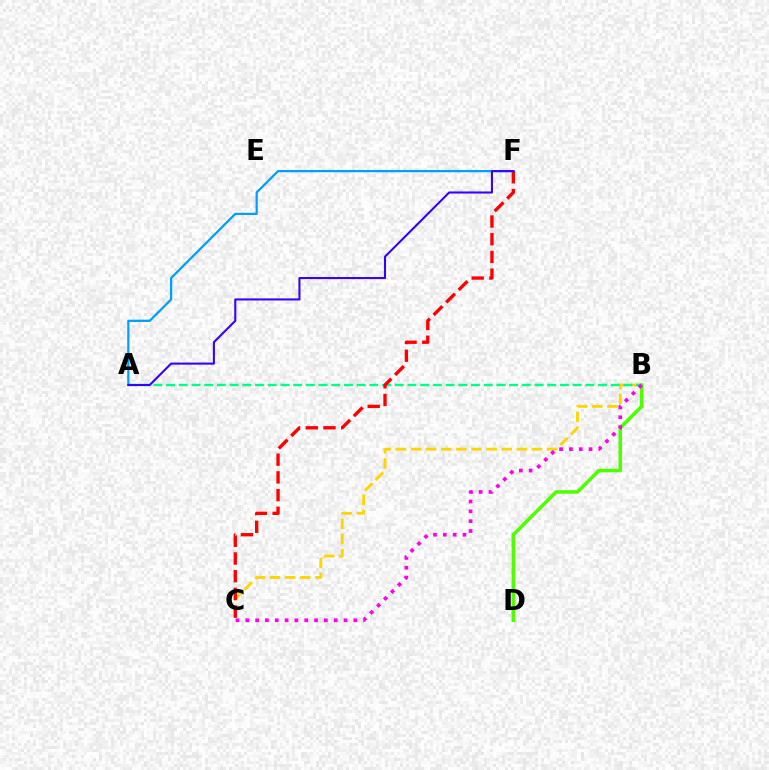{('B', 'C'): [{'color': '#ffd500', 'line_style': 'dashed', 'thickness': 2.05}, {'color': '#ff00ed', 'line_style': 'dotted', 'thickness': 2.67}], ('B', 'D'): [{'color': '#4fff00', 'line_style': 'solid', 'thickness': 2.54}], ('A', 'B'): [{'color': '#00ff86', 'line_style': 'dashed', 'thickness': 1.73}], ('A', 'F'): [{'color': '#009eff', 'line_style': 'solid', 'thickness': 1.61}, {'color': '#3700ff', 'line_style': 'solid', 'thickness': 1.5}], ('C', 'F'): [{'color': '#ff0000', 'line_style': 'dashed', 'thickness': 2.4}]}